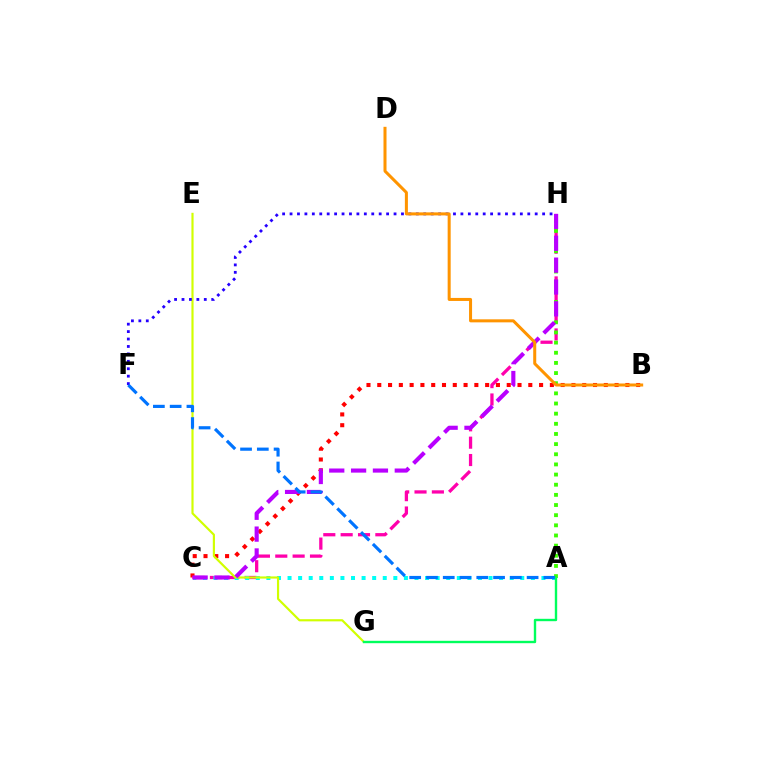{('B', 'C'): [{'color': '#ff0000', 'line_style': 'dotted', 'thickness': 2.93}], ('C', 'H'): [{'color': '#ff00ac', 'line_style': 'dashed', 'thickness': 2.36}, {'color': '#b900ff', 'line_style': 'dashed', 'thickness': 2.97}], ('A', 'C'): [{'color': '#00fff6', 'line_style': 'dotted', 'thickness': 2.87}], ('A', 'H'): [{'color': '#3dff00', 'line_style': 'dotted', 'thickness': 2.76}], ('E', 'G'): [{'color': '#d1ff00', 'line_style': 'solid', 'thickness': 1.56}], ('F', 'H'): [{'color': '#2500ff', 'line_style': 'dotted', 'thickness': 2.02}], ('A', 'F'): [{'color': '#0074ff', 'line_style': 'dashed', 'thickness': 2.28}], ('B', 'D'): [{'color': '#ff9400', 'line_style': 'solid', 'thickness': 2.18}], ('A', 'G'): [{'color': '#00ff5c', 'line_style': 'solid', 'thickness': 1.72}]}